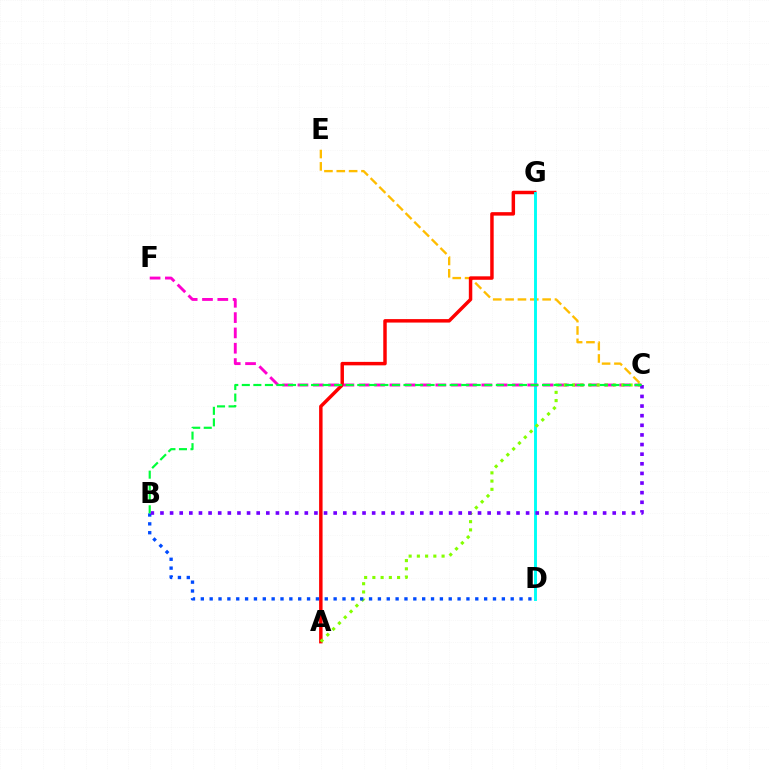{('C', 'E'): [{'color': '#ffbd00', 'line_style': 'dashed', 'thickness': 1.68}], ('A', 'G'): [{'color': '#ff0000', 'line_style': 'solid', 'thickness': 2.49}], ('D', 'G'): [{'color': '#00fff6', 'line_style': 'solid', 'thickness': 2.1}], ('C', 'F'): [{'color': '#ff00cf', 'line_style': 'dashed', 'thickness': 2.08}], ('A', 'C'): [{'color': '#84ff00', 'line_style': 'dotted', 'thickness': 2.24}], ('B', 'D'): [{'color': '#004bff', 'line_style': 'dotted', 'thickness': 2.41}], ('B', 'C'): [{'color': '#7200ff', 'line_style': 'dotted', 'thickness': 2.61}, {'color': '#00ff39', 'line_style': 'dashed', 'thickness': 1.57}]}